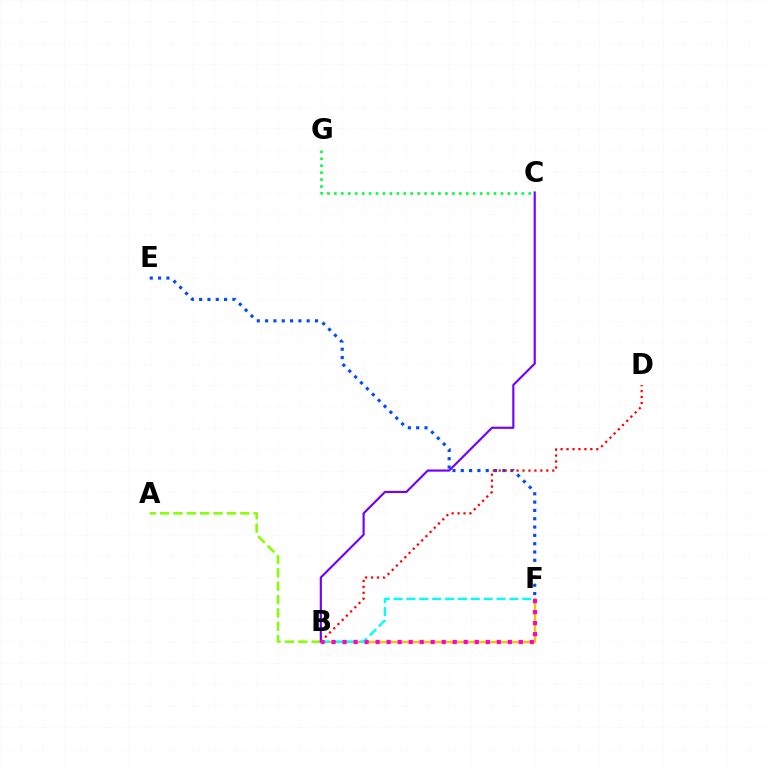{('E', 'F'): [{'color': '#004bff', 'line_style': 'dotted', 'thickness': 2.26}], ('B', 'F'): [{'color': '#ffbd00', 'line_style': 'solid', 'thickness': 1.71}, {'color': '#00fff6', 'line_style': 'dashed', 'thickness': 1.75}, {'color': '#ff00cf', 'line_style': 'dotted', 'thickness': 2.99}], ('A', 'B'): [{'color': '#84ff00', 'line_style': 'dashed', 'thickness': 1.82}], ('B', 'C'): [{'color': '#7200ff', 'line_style': 'solid', 'thickness': 1.55}], ('B', 'D'): [{'color': '#ff0000', 'line_style': 'dotted', 'thickness': 1.62}], ('C', 'G'): [{'color': '#00ff39', 'line_style': 'dotted', 'thickness': 1.89}]}